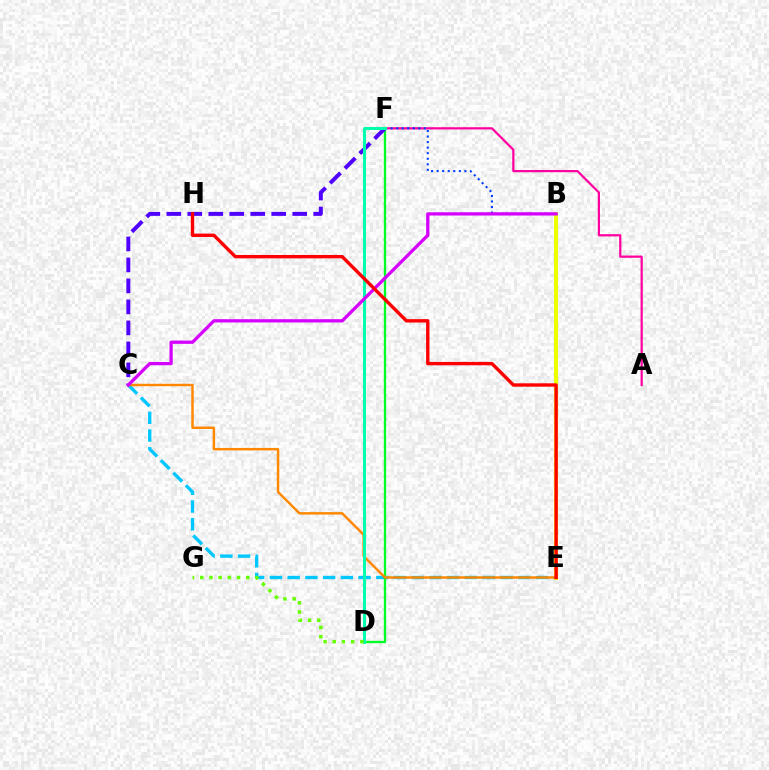{('C', 'E'): [{'color': '#00c7ff', 'line_style': 'dashed', 'thickness': 2.41}, {'color': '#ff8800', 'line_style': 'solid', 'thickness': 1.77}], ('A', 'F'): [{'color': '#ff00a0', 'line_style': 'solid', 'thickness': 1.6}], ('D', 'F'): [{'color': '#00ff27', 'line_style': 'solid', 'thickness': 1.67}, {'color': '#00ffaf', 'line_style': 'solid', 'thickness': 2.18}], ('B', 'E'): [{'color': '#eeff00', 'line_style': 'solid', 'thickness': 2.94}], ('C', 'F'): [{'color': '#4f00ff', 'line_style': 'dashed', 'thickness': 2.85}], ('B', 'F'): [{'color': '#003fff', 'line_style': 'dotted', 'thickness': 1.51}], ('D', 'G'): [{'color': '#66ff00', 'line_style': 'dotted', 'thickness': 2.5}], ('B', 'C'): [{'color': '#d600ff', 'line_style': 'solid', 'thickness': 2.35}], ('E', 'H'): [{'color': '#ff0000', 'line_style': 'solid', 'thickness': 2.43}]}